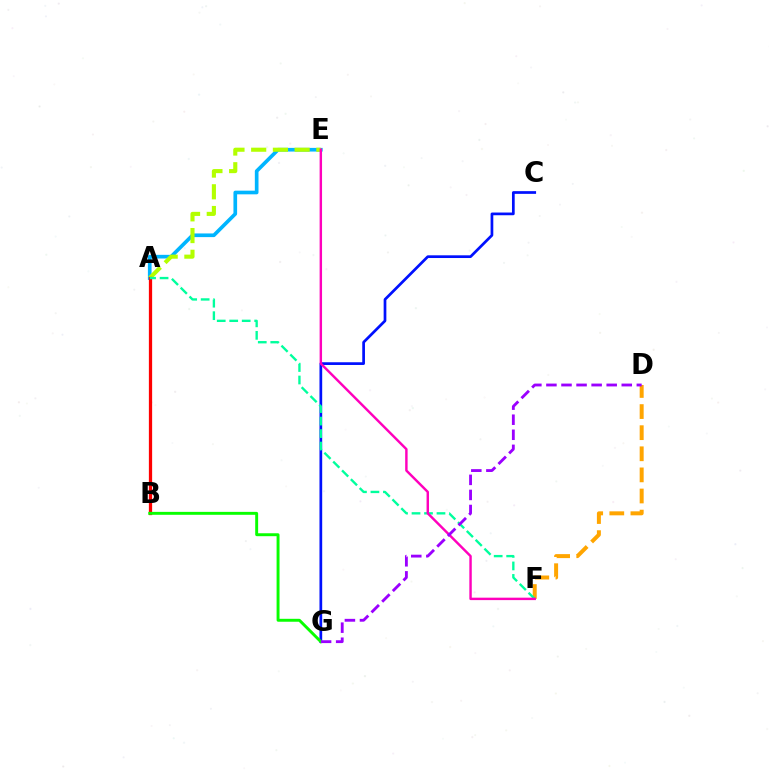{('A', 'E'): [{'color': '#00b5ff', 'line_style': 'solid', 'thickness': 2.64}, {'color': '#b3ff00', 'line_style': 'dashed', 'thickness': 2.95}], ('C', 'G'): [{'color': '#0010ff', 'line_style': 'solid', 'thickness': 1.95}], ('D', 'F'): [{'color': '#ffa500', 'line_style': 'dashed', 'thickness': 2.87}], ('A', 'B'): [{'color': '#ff0000', 'line_style': 'solid', 'thickness': 2.34}], ('A', 'F'): [{'color': '#00ff9d', 'line_style': 'dashed', 'thickness': 1.7}], ('E', 'F'): [{'color': '#ff00bd', 'line_style': 'solid', 'thickness': 1.75}], ('B', 'G'): [{'color': '#08ff00', 'line_style': 'solid', 'thickness': 2.11}], ('D', 'G'): [{'color': '#9b00ff', 'line_style': 'dashed', 'thickness': 2.05}]}